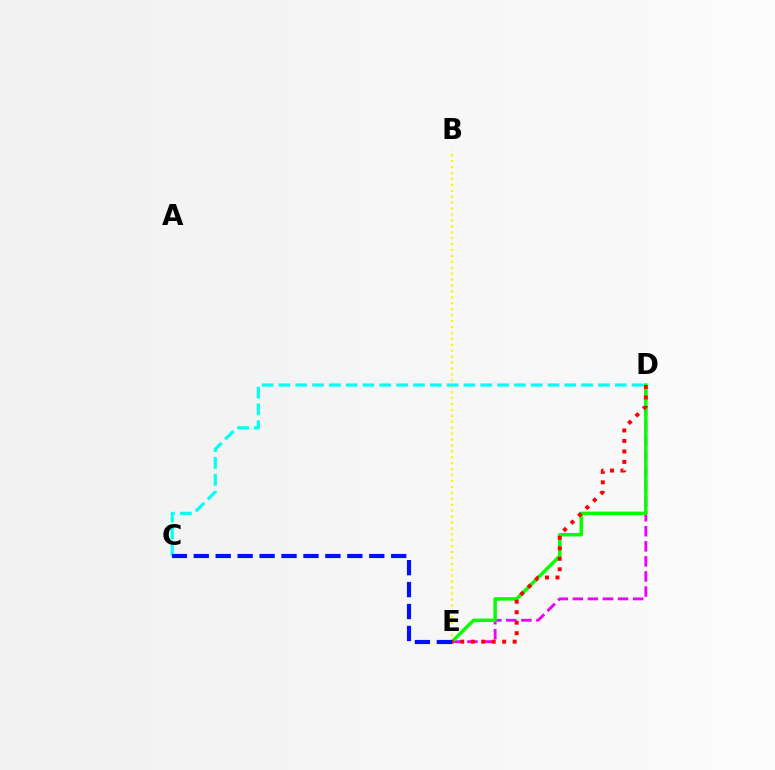{('B', 'E'): [{'color': '#fcf500', 'line_style': 'dotted', 'thickness': 1.61}], ('D', 'E'): [{'color': '#ee00ff', 'line_style': 'dashed', 'thickness': 2.05}, {'color': '#08ff00', 'line_style': 'solid', 'thickness': 2.51}, {'color': '#ff0000', 'line_style': 'dotted', 'thickness': 2.85}], ('C', 'D'): [{'color': '#00fff6', 'line_style': 'dashed', 'thickness': 2.28}], ('C', 'E'): [{'color': '#0010ff', 'line_style': 'dashed', 'thickness': 2.98}]}